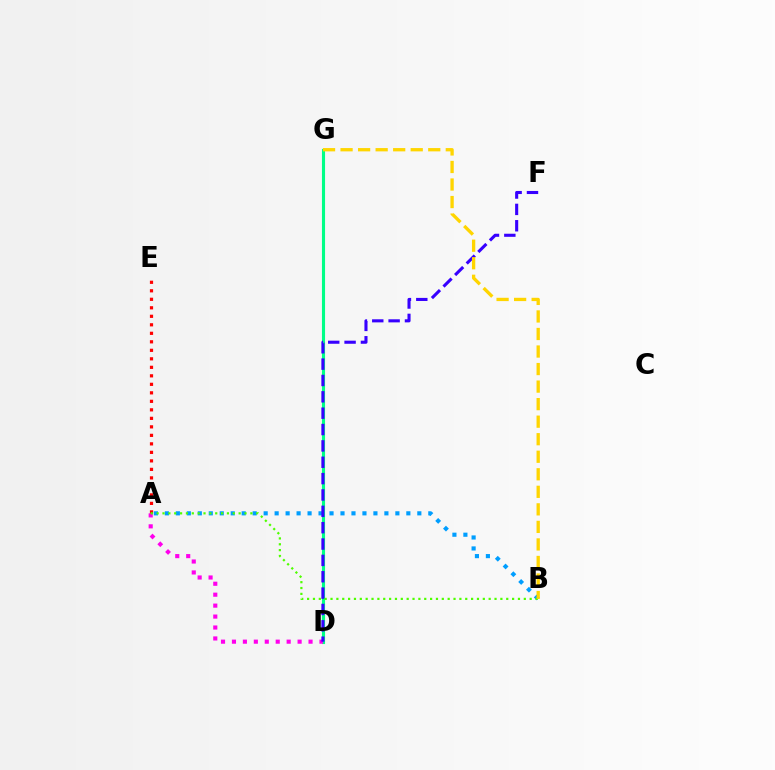{('D', 'G'): [{'color': '#00ff86', 'line_style': 'solid', 'thickness': 2.24}], ('A', 'D'): [{'color': '#ff00ed', 'line_style': 'dotted', 'thickness': 2.97}], ('A', 'B'): [{'color': '#009eff', 'line_style': 'dotted', 'thickness': 2.98}, {'color': '#4fff00', 'line_style': 'dotted', 'thickness': 1.59}], ('A', 'E'): [{'color': '#ff0000', 'line_style': 'dotted', 'thickness': 2.31}], ('D', 'F'): [{'color': '#3700ff', 'line_style': 'dashed', 'thickness': 2.22}], ('B', 'G'): [{'color': '#ffd500', 'line_style': 'dashed', 'thickness': 2.38}]}